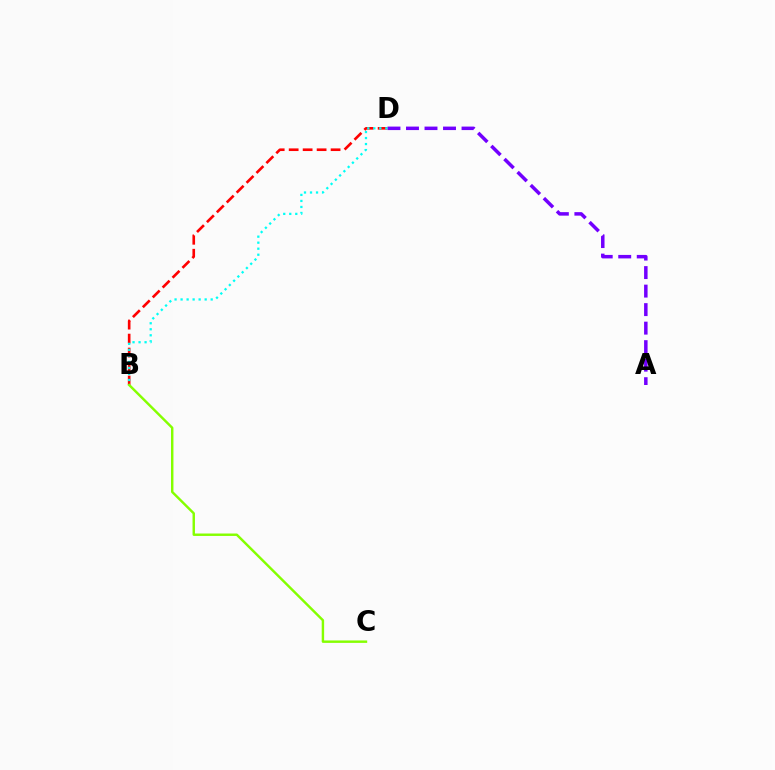{('B', 'D'): [{'color': '#ff0000', 'line_style': 'dashed', 'thickness': 1.9}, {'color': '#00fff6', 'line_style': 'dotted', 'thickness': 1.64}], ('B', 'C'): [{'color': '#84ff00', 'line_style': 'solid', 'thickness': 1.75}], ('A', 'D'): [{'color': '#7200ff', 'line_style': 'dashed', 'thickness': 2.52}]}